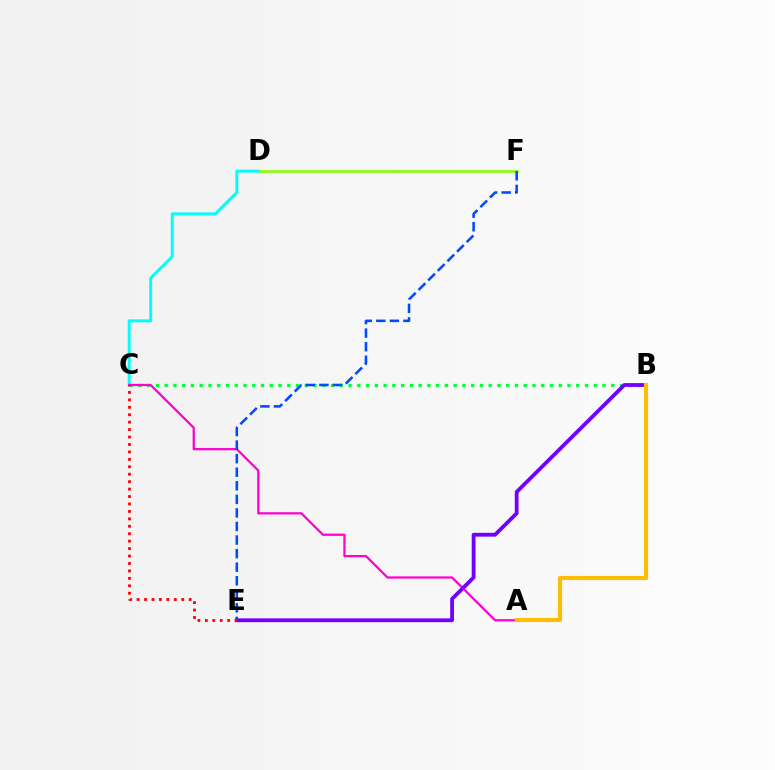{('D', 'F'): [{'color': '#84ff00', 'line_style': 'solid', 'thickness': 1.88}], ('B', 'C'): [{'color': '#00ff39', 'line_style': 'dotted', 'thickness': 2.38}], ('C', 'D'): [{'color': '#00fff6', 'line_style': 'solid', 'thickness': 2.11}], ('A', 'C'): [{'color': '#ff00cf', 'line_style': 'solid', 'thickness': 1.62}], ('B', 'E'): [{'color': '#7200ff', 'line_style': 'solid', 'thickness': 2.74}], ('A', 'B'): [{'color': '#ffbd00', 'line_style': 'solid', 'thickness': 2.95}], ('E', 'F'): [{'color': '#004bff', 'line_style': 'dashed', 'thickness': 1.84}], ('C', 'E'): [{'color': '#ff0000', 'line_style': 'dotted', 'thickness': 2.02}]}